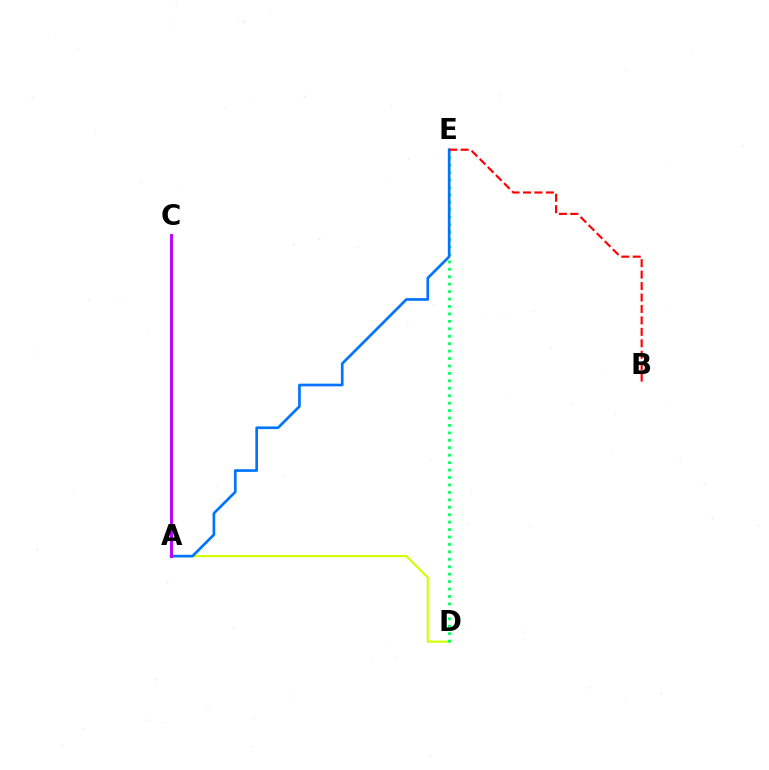{('A', 'D'): [{'color': '#d1ff00', 'line_style': 'solid', 'thickness': 1.53}], ('D', 'E'): [{'color': '#00ff5c', 'line_style': 'dotted', 'thickness': 2.02}], ('A', 'E'): [{'color': '#0074ff', 'line_style': 'solid', 'thickness': 1.92}], ('A', 'C'): [{'color': '#b900ff', 'line_style': 'solid', 'thickness': 2.1}], ('B', 'E'): [{'color': '#ff0000', 'line_style': 'dashed', 'thickness': 1.55}]}